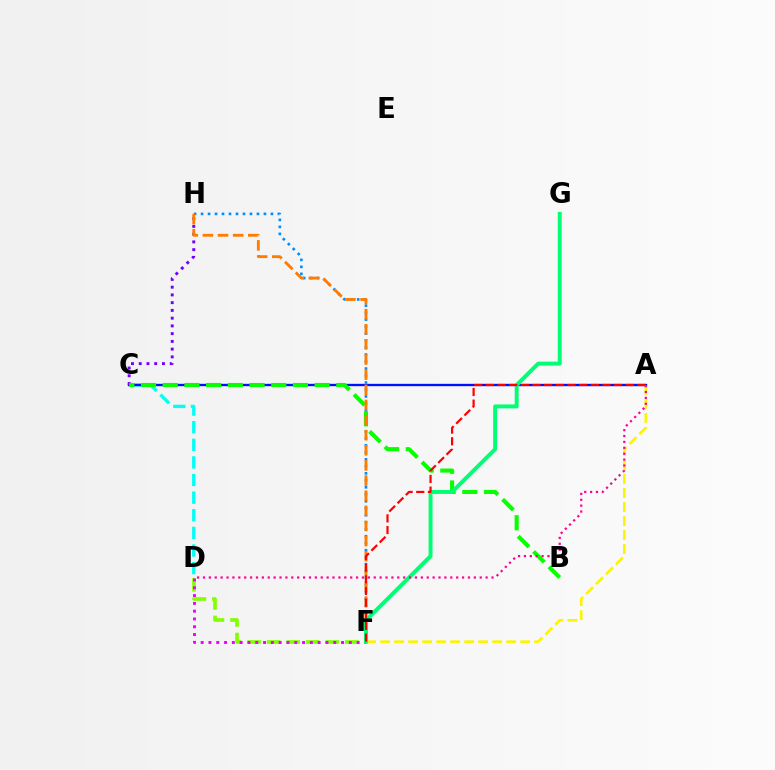{('A', 'F'): [{'color': '#fcf500', 'line_style': 'dashed', 'thickness': 1.9}, {'color': '#ff0000', 'line_style': 'dashed', 'thickness': 1.58}], ('C', 'D'): [{'color': '#00fff6', 'line_style': 'dashed', 'thickness': 2.39}], ('A', 'C'): [{'color': '#0010ff', 'line_style': 'solid', 'thickness': 1.7}], ('C', 'H'): [{'color': '#7200ff', 'line_style': 'dotted', 'thickness': 2.1}], ('F', 'H'): [{'color': '#008cff', 'line_style': 'dotted', 'thickness': 1.9}, {'color': '#ff7c00', 'line_style': 'dashed', 'thickness': 2.06}], ('B', 'C'): [{'color': '#08ff00', 'line_style': 'dashed', 'thickness': 2.95}], ('D', 'F'): [{'color': '#84ff00', 'line_style': 'dashed', 'thickness': 2.66}, {'color': '#ee00ff', 'line_style': 'dotted', 'thickness': 2.12}], ('F', 'G'): [{'color': '#00ff74', 'line_style': 'solid', 'thickness': 2.84}], ('A', 'D'): [{'color': '#ff0094', 'line_style': 'dotted', 'thickness': 1.6}]}